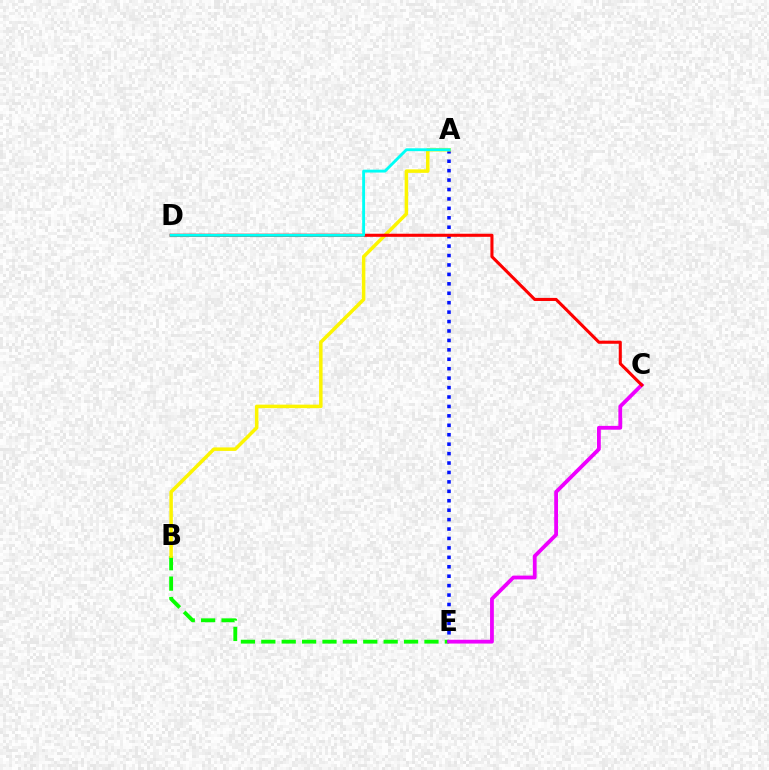{('B', 'E'): [{'color': '#08ff00', 'line_style': 'dashed', 'thickness': 2.77}], ('A', 'E'): [{'color': '#0010ff', 'line_style': 'dotted', 'thickness': 2.56}], ('A', 'B'): [{'color': '#fcf500', 'line_style': 'solid', 'thickness': 2.52}], ('C', 'E'): [{'color': '#ee00ff', 'line_style': 'solid', 'thickness': 2.73}], ('C', 'D'): [{'color': '#ff0000', 'line_style': 'solid', 'thickness': 2.22}], ('A', 'D'): [{'color': '#00fff6', 'line_style': 'solid', 'thickness': 2.07}]}